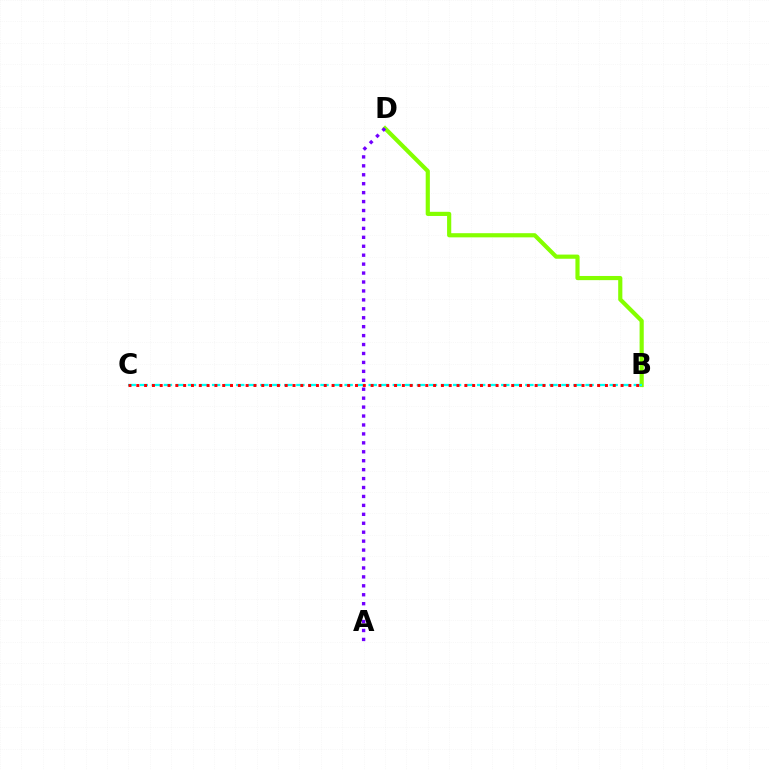{('B', 'D'): [{'color': '#84ff00', 'line_style': 'solid', 'thickness': 3.0}], ('B', 'C'): [{'color': '#00fff6', 'line_style': 'dashed', 'thickness': 1.64}, {'color': '#ff0000', 'line_style': 'dotted', 'thickness': 2.12}], ('A', 'D'): [{'color': '#7200ff', 'line_style': 'dotted', 'thickness': 2.43}]}